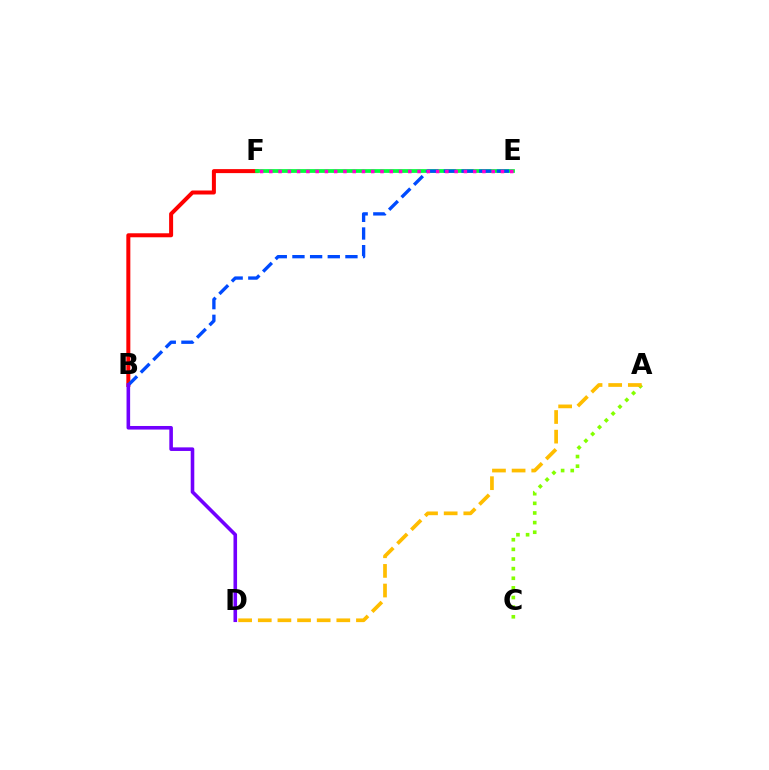{('B', 'F'): [{'color': '#ff0000', 'line_style': 'solid', 'thickness': 2.88}], ('E', 'F'): [{'color': '#00fff6', 'line_style': 'dotted', 'thickness': 1.62}, {'color': '#00ff39', 'line_style': 'solid', 'thickness': 2.69}, {'color': '#ff00cf', 'line_style': 'dotted', 'thickness': 2.52}], ('B', 'E'): [{'color': '#004bff', 'line_style': 'dashed', 'thickness': 2.4}], ('A', 'C'): [{'color': '#84ff00', 'line_style': 'dotted', 'thickness': 2.62}], ('B', 'D'): [{'color': '#7200ff', 'line_style': 'solid', 'thickness': 2.58}], ('A', 'D'): [{'color': '#ffbd00', 'line_style': 'dashed', 'thickness': 2.67}]}